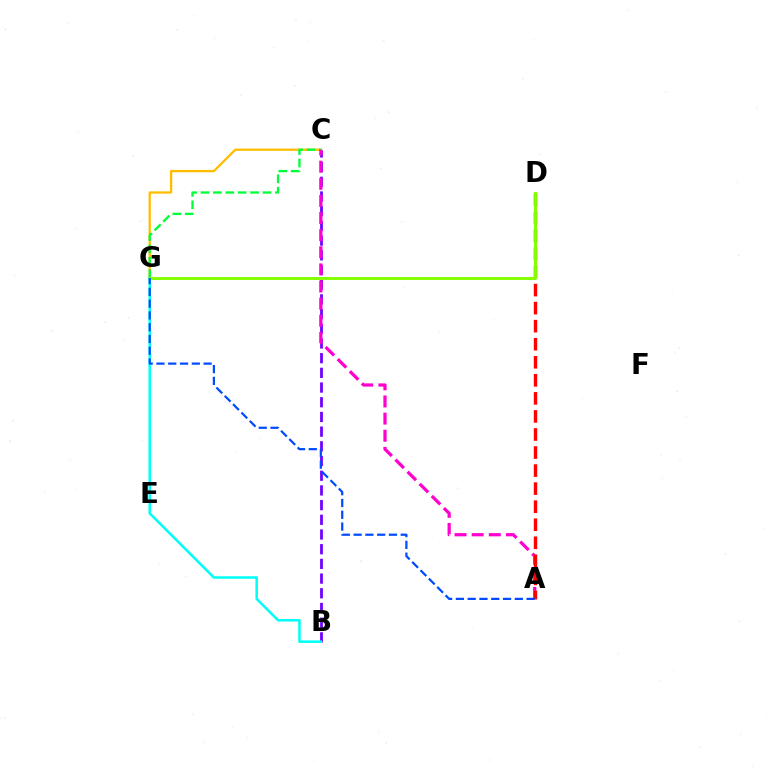{('B', 'C'): [{'color': '#7200ff', 'line_style': 'dashed', 'thickness': 2.0}], ('C', 'G'): [{'color': '#ffbd00', 'line_style': 'solid', 'thickness': 1.65}, {'color': '#00ff39', 'line_style': 'dashed', 'thickness': 1.68}], ('B', 'G'): [{'color': '#00fff6', 'line_style': 'solid', 'thickness': 1.82}], ('A', 'C'): [{'color': '#ff00cf', 'line_style': 'dashed', 'thickness': 2.33}], ('A', 'D'): [{'color': '#ff0000', 'line_style': 'dashed', 'thickness': 2.45}], ('D', 'G'): [{'color': '#84ff00', 'line_style': 'solid', 'thickness': 2.13}], ('A', 'G'): [{'color': '#004bff', 'line_style': 'dashed', 'thickness': 1.6}]}